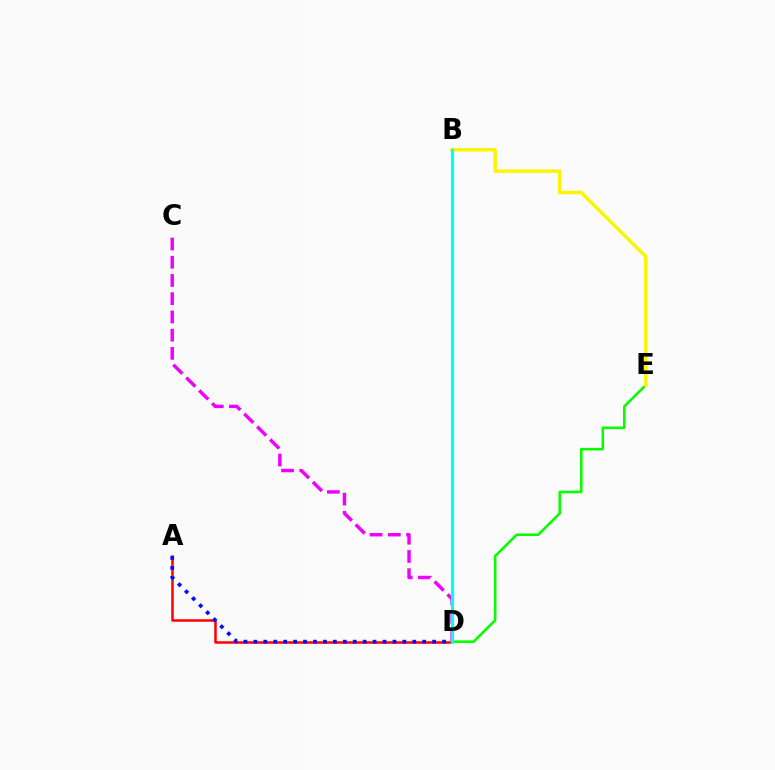{('A', 'D'): [{'color': '#ff0000', 'line_style': 'solid', 'thickness': 1.8}, {'color': '#0010ff', 'line_style': 'dotted', 'thickness': 2.7}], ('D', 'E'): [{'color': '#08ff00', 'line_style': 'solid', 'thickness': 1.86}], ('C', 'D'): [{'color': '#ee00ff', 'line_style': 'dashed', 'thickness': 2.48}], ('B', 'E'): [{'color': '#fcf500', 'line_style': 'solid', 'thickness': 2.5}], ('B', 'D'): [{'color': '#00fff6', 'line_style': 'solid', 'thickness': 2.29}]}